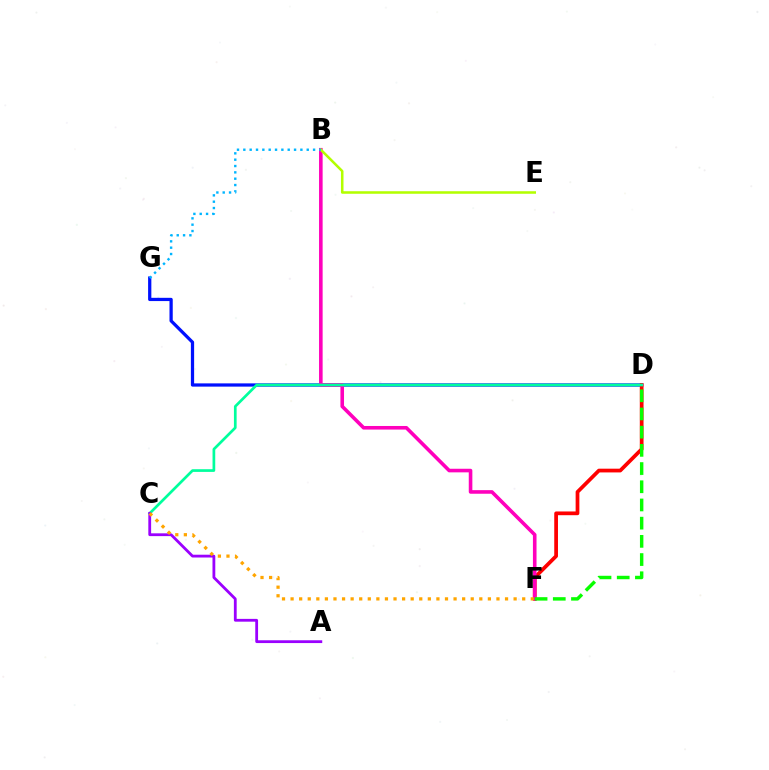{('D', 'G'): [{'color': '#0010ff', 'line_style': 'solid', 'thickness': 2.34}], ('D', 'F'): [{'color': '#ff0000', 'line_style': 'solid', 'thickness': 2.69}, {'color': '#08ff00', 'line_style': 'dashed', 'thickness': 2.47}], ('B', 'F'): [{'color': '#ff00bd', 'line_style': 'solid', 'thickness': 2.59}], ('B', 'E'): [{'color': '#b3ff00', 'line_style': 'solid', 'thickness': 1.83}], ('B', 'G'): [{'color': '#00b5ff', 'line_style': 'dotted', 'thickness': 1.72}], ('C', 'D'): [{'color': '#00ff9d', 'line_style': 'solid', 'thickness': 1.94}], ('A', 'C'): [{'color': '#9b00ff', 'line_style': 'solid', 'thickness': 2.01}], ('C', 'F'): [{'color': '#ffa500', 'line_style': 'dotted', 'thickness': 2.33}]}